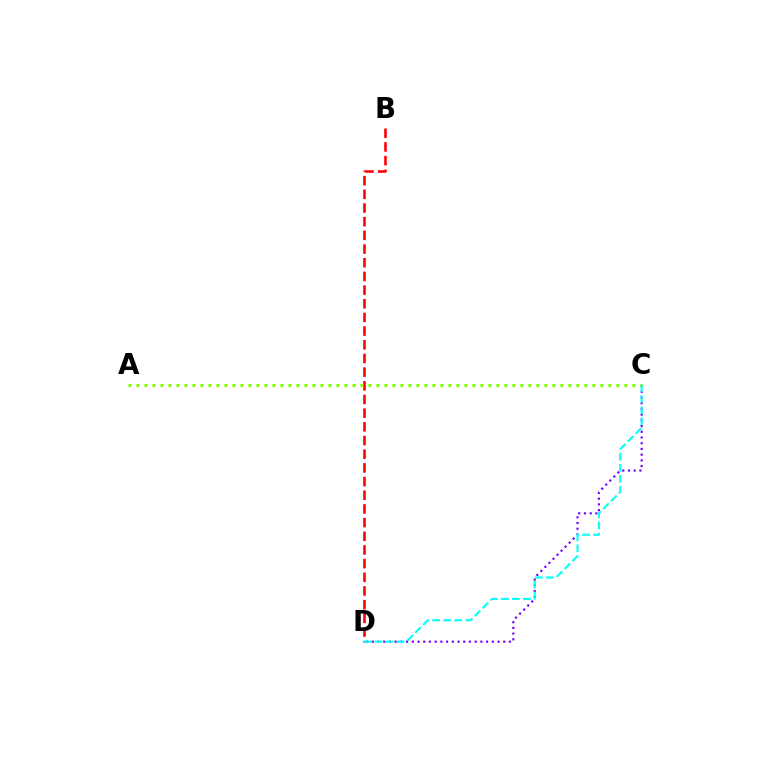{('C', 'D'): [{'color': '#7200ff', 'line_style': 'dotted', 'thickness': 1.55}, {'color': '#00fff6', 'line_style': 'dashed', 'thickness': 1.5}], ('B', 'D'): [{'color': '#ff0000', 'line_style': 'dashed', 'thickness': 1.86}], ('A', 'C'): [{'color': '#84ff00', 'line_style': 'dotted', 'thickness': 2.17}]}